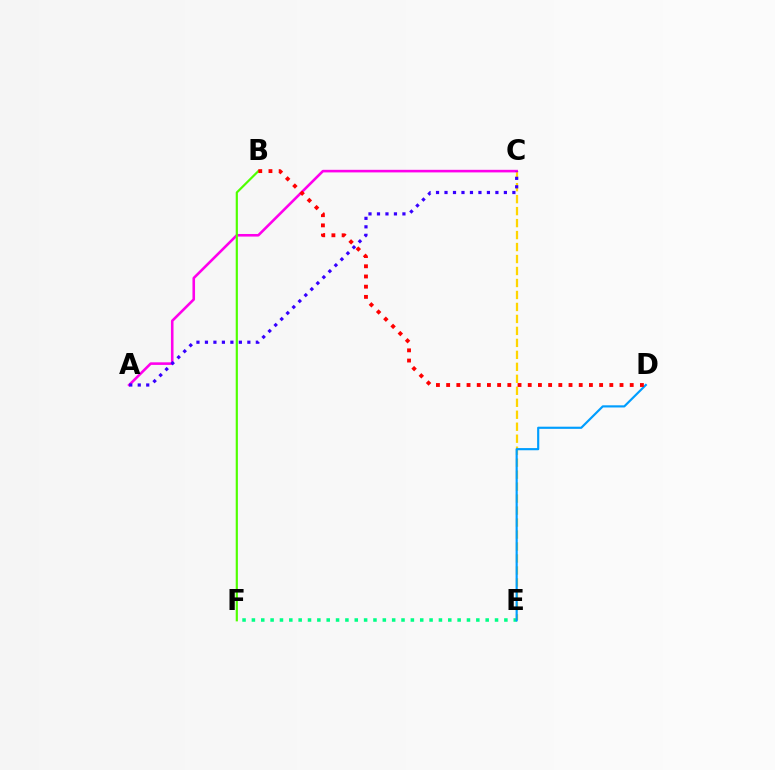{('E', 'F'): [{'color': '#00ff86', 'line_style': 'dotted', 'thickness': 2.54}], ('C', 'E'): [{'color': '#ffd500', 'line_style': 'dashed', 'thickness': 1.63}], ('A', 'C'): [{'color': '#ff00ed', 'line_style': 'solid', 'thickness': 1.86}, {'color': '#3700ff', 'line_style': 'dotted', 'thickness': 2.3}], ('D', 'E'): [{'color': '#009eff', 'line_style': 'solid', 'thickness': 1.56}], ('B', 'F'): [{'color': '#4fff00', 'line_style': 'solid', 'thickness': 1.57}], ('B', 'D'): [{'color': '#ff0000', 'line_style': 'dotted', 'thickness': 2.77}]}